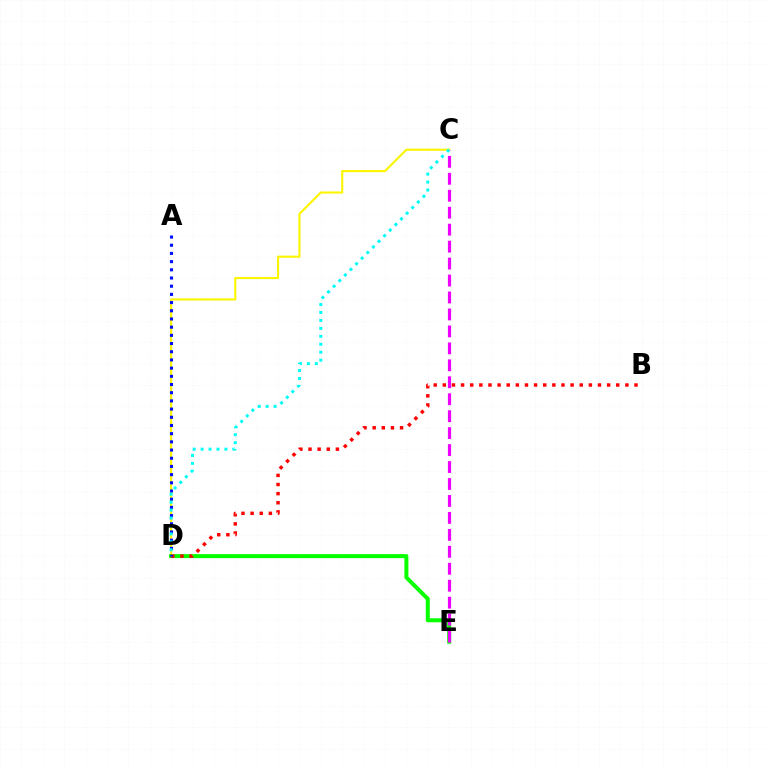{('C', 'D'): [{'color': '#fcf500', 'line_style': 'solid', 'thickness': 1.52}, {'color': '#00fff6', 'line_style': 'dotted', 'thickness': 2.16}], ('D', 'E'): [{'color': '#08ff00', 'line_style': 'solid', 'thickness': 2.88}], ('C', 'E'): [{'color': '#ee00ff', 'line_style': 'dashed', 'thickness': 2.3}], ('B', 'D'): [{'color': '#ff0000', 'line_style': 'dotted', 'thickness': 2.48}], ('A', 'D'): [{'color': '#0010ff', 'line_style': 'dotted', 'thickness': 2.23}]}